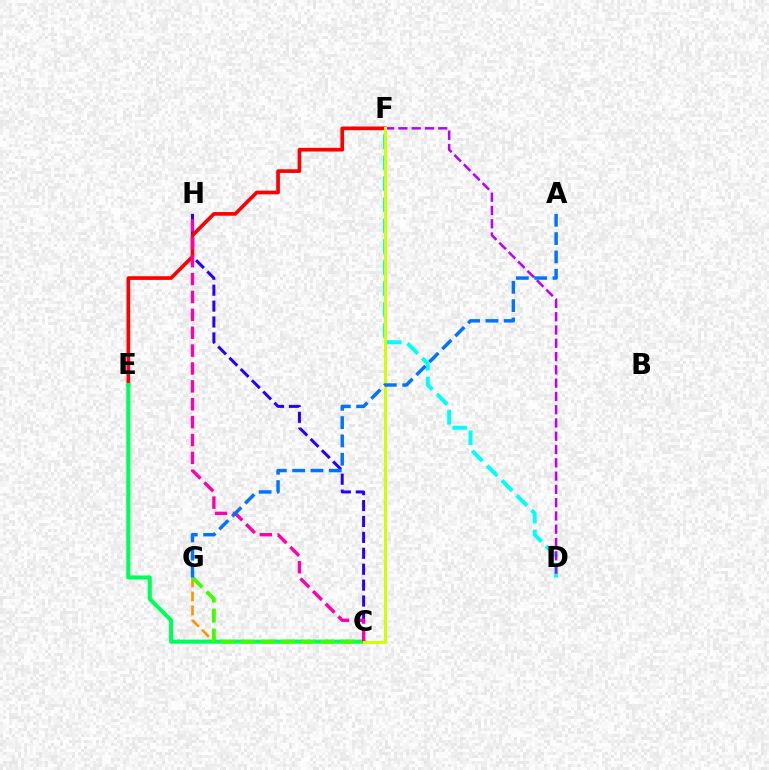{('C', 'H'): [{'color': '#2500ff', 'line_style': 'dashed', 'thickness': 2.16}, {'color': '#ff00ac', 'line_style': 'dashed', 'thickness': 2.43}], ('E', 'F'): [{'color': '#ff0000', 'line_style': 'solid', 'thickness': 2.65}], ('C', 'G'): [{'color': '#ff9400', 'line_style': 'dashed', 'thickness': 1.91}, {'color': '#3dff00', 'line_style': 'dashed', 'thickness': 2.72}], ('C', 'E'): [{'color': '#00ff5c', 'line_style': 'solid', 'thickness': 2.96}], ('D', 'F'): [{'color': '#00fff6', 'line_style': 'dashed', 'thickness': 2.85}, {'color': '#b900ff', 'line_style': 'dashed', 'thickness': 1.8}], ('C', 'F'): [{'color': '#d1ff00', 'line_style': 'solid', 'thickness': 2.12}], ('A', 'G'): [{'color': '#0074ff', 'line_style': 'dashed', 'thickness': 2.49}]}